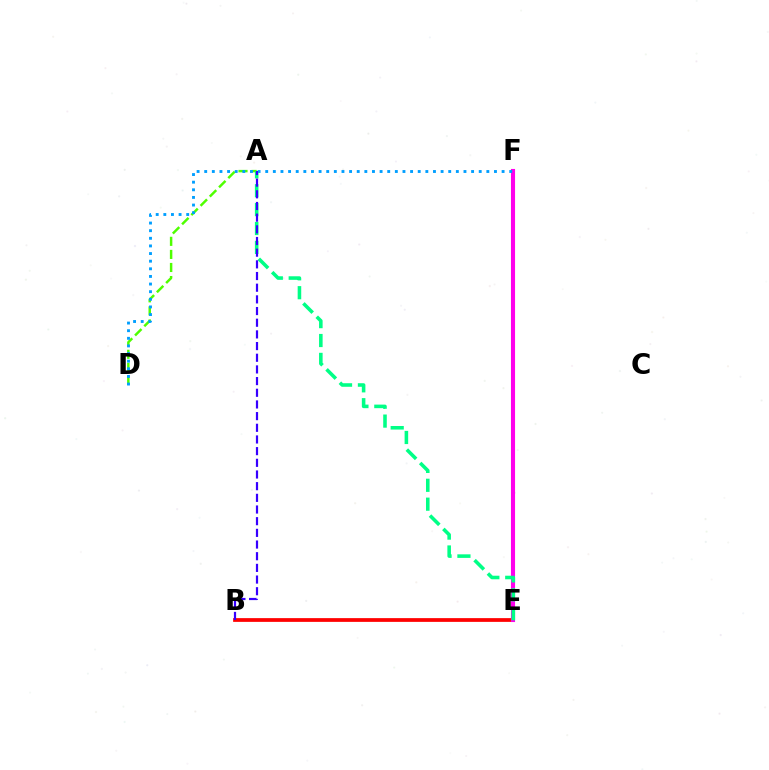{('A', 'D'): [{'color': '#4fff00', 'line_style': 'dashed', 'thickness': 1.78}], ('E', 'F'): [{'color': '#ffd500', 'line_style': 'solid', 'thickness': 2.61}, {'color': '#ff00ed', 'line_style': 'solid', 'thickness': 2.95}], ('B', 'E'): [{'color': '#ff0000', 'line_style': 'solid', 'thickness': 2.7}], ('D', 'F'): [{'color': '#009eff', 'line_style': 'dotted', 'thickness': 2.07}], ('A', 'E'): [{'color': '#00ff86', 'line_style': 'dashed', 'thickness': 2.57}], ('A', 'B'): [{'color': '#3700ff', 'line_style': 'dashed', 'thickness': 1.59}]}